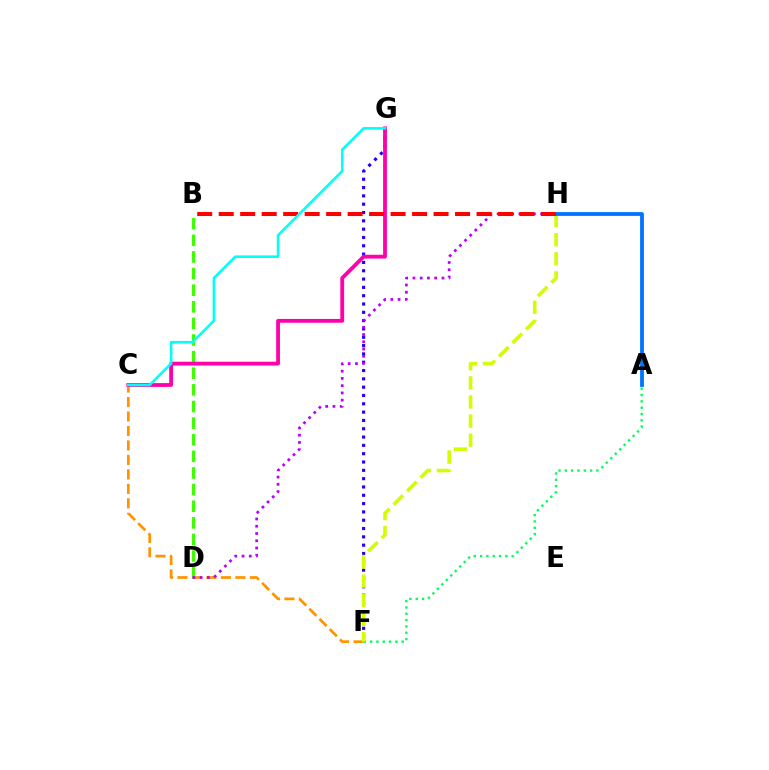{('C', 'F'): [{'color': '#ff9400', 'line_style': 'dashed', 'thickness': 1.97}], ('A', 'F'): [{'color': '#00ff5c', 'line_style': 'dotted', 'thickness': 1.72}], ('B', 'D'): [{'color': '#3dff00', 'line_style': 'dashed', 'thickness': 2.26}], ('F', 'G'): [{'color': '#2500ff', 'line_style': 'dotted', 'thickness': 2.26}], ('C', 'G'): [{'color': '#ff00ac', 'line_style': 'solid', 'thickness': 2.74}, {'color': '#00fff6', 'line_style': 'solid', 'thickness': 1.85}], ('F', 'H'): [{'color': '#d1ff00', 'line_style': 'dashed', 'thickness': 2.6}], ('D', 'H'): [{'color': '#b900ff', 'line_style': 'dotted', 'thickness': 1.97}], ('A', 'H'): [{'color': '#0074ff', 'line_style': 'solid', 'thickness': 2.73}], ('B', 'H'): [{'color': '#ff0000', 'line_style': 'dashed', 'thickness': 2.92}]}